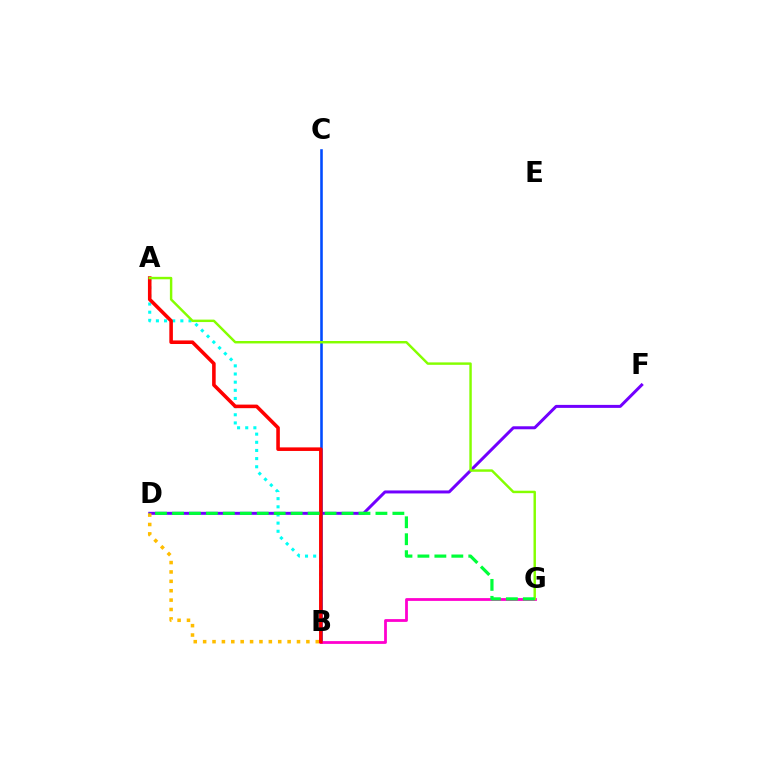{('D', 'F'): [{'color': '#7200ff', 'line_style': 'solid', 'thickness': 2.15}], ('A', 'B'): [{'color': '#00fff6', 'line_style': 'dotted', 'thickness': 2.22}, {'color': '#ff0000', 'line_style': 'solid', 'thickness': 2.57}], ('B', 'C'): [{'color': '#004bff', 'line_style': 'solid', 'thickness': 1.85}], ('B', 'G'): [{'color': '#ff00cf', 'line_style': 'solid', 'thickness': 2.01}], ('B', 'D'): [{'color': '#ffbd00', 'line_style': 'dotted', 'thickness': 2.55}], ('A', 'G'): [{'color': '#84ff00', 'line_style': 'solid', 'thickness': 1.76}], ('D', 'G'): [{'color': '#00ff39', 'line_style': 'dashed', 'thickness': 2.3}]}